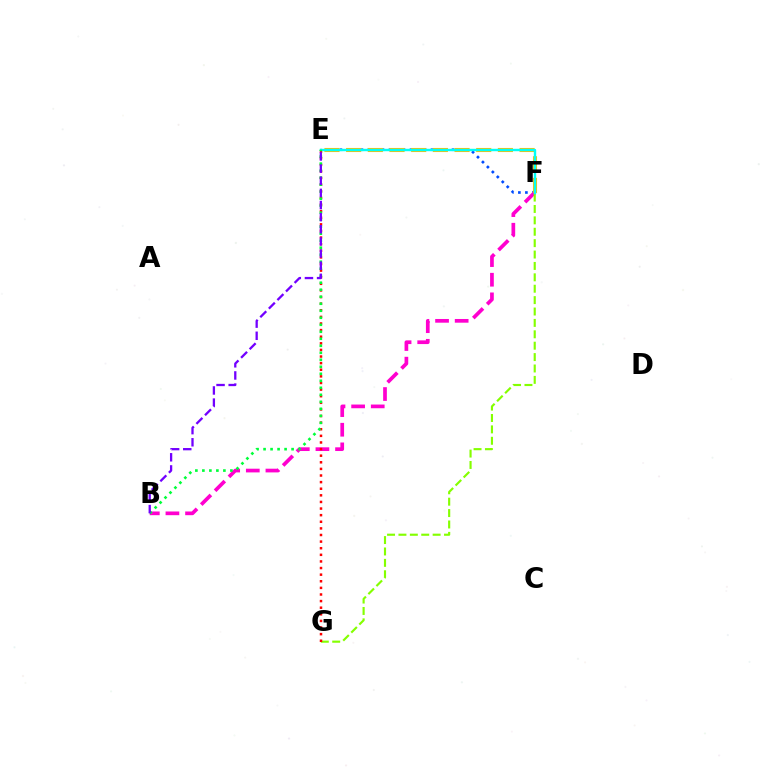{('E', 'F'): [{'color': '#004bff', 'line_style': 'dotted', 'thickness': 1.9}, {'color': '#ffbd00', 'line_style': 'dashed', 'thickness': 2.94}, {'color': '#00fff6', 'line_style': 'solid', 'thickness': 1.74}], ('B', 'F'): [{'color': '#ff00cf', 'line_style': 'dashed', 'thickness': 2.67}], ('F', 'G'): [{'color': '#84ff00', 'line_style': 'dashed', 'thickness': 1.55}], ('E', 'G'): [{'color': '#ff0000', 'line_style': 'dotted', 'thickness': 1.8}], ('B', 'E'): [{'color': '#00ff39', 'line_style': 'dotted', 'thickness': 1.9}, {'color': '#7200ff', 'line_style': 'dashed', 'thickness': 1.65}]}